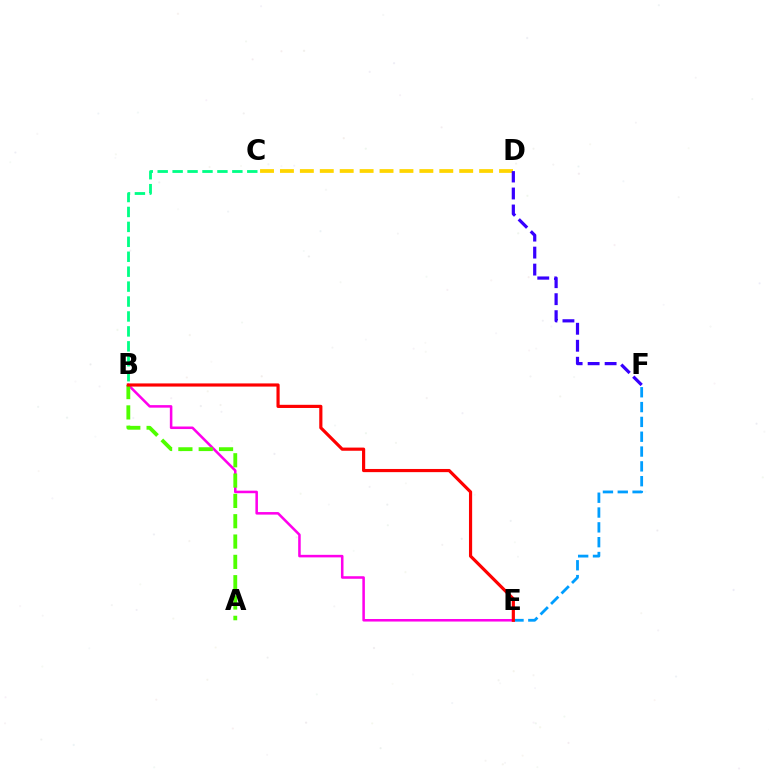{('C', 'D'): [{'color': '#ffd500', 'line_style': 'dashed', 'thickness': 2.71}], ('B', 'E'): [{'color': '#ff00ed', 'line_style': 'solid', 'thickness': 1.83}, {'color': '#ff0000', 'line_style': 'solid', 'thickness': 2.28}], ('E', 'F'): [{'color': '#009eff', 'line_style': 'dashed', 'thickness': 2.01}], ('D', 'F'): [{'color': '#3700ff', 'line_style': 'dashed', 'thickness': 2.31}], ('A', 'B'): [{'color': '#4fff00', 'line_style': 'dashed', 'thickness': 2.76}], ('B', 'C'): [{'color': '#00ff86', 'line_style': 'dashed', 'thickness': 2.03}]}